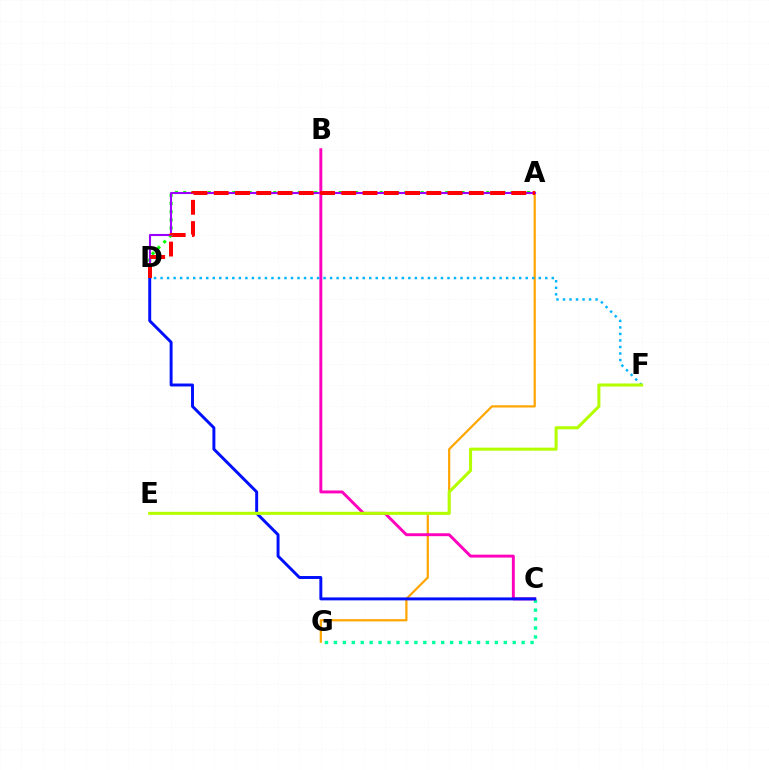{('A', 'D'): [{'color': '#08ff00', 'line_style': 'dotted', 'thickness': 2.22}, {'color': '#9b00ff', 'line_style': 'solid', 'thickness': 1.52}, {'color': '#ff0000', 'line_style': 'dashed', 'thickness': 2.89}], ('A', 'G'): [{'color': '#ffa500', 'line_style': 'solid', 'thickness': 1.59}], ('C', 'G'): [{'color': '#00ff9d', 'line_style': 'dotted', 'thickness': 2.43}], ('B', 'C'): [{'color': '#ff00bd', 'line_style': 'solid', 'thickness': 2.1}], ('C', 'D'): [{'color': '#0010ff', 'line_style': 'solid', 'thickness': 2.12}], ('D', 'F'): [{'color': '#00b5ff', 'line_style': 'dotted', 'thickness': 1.77}], ('E', 'F'): [{'color': '#b3ff00', 'line_style': 'solid', 'thickness': 2.2}]}